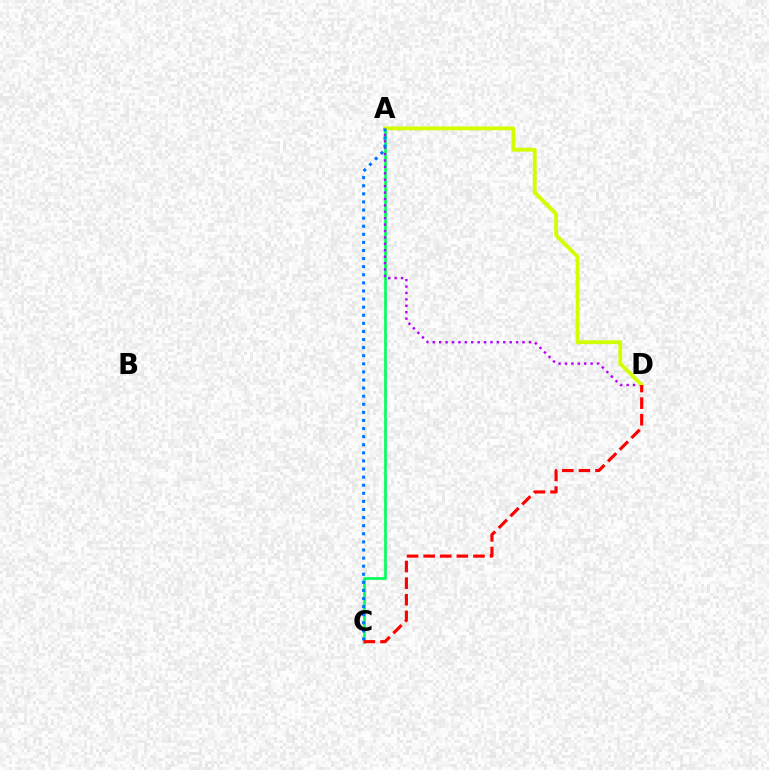{('A', 'C'): [{'color': '#00ff5c', 'line_style': 'solid', 'thickness': 1.93}, {'color': '#0074ff', 'line_style': 'dotted', 'thickness': 2.2}], ('A', 'D'): [{'color': '#b900ff', 'line_style': 'dotted', 'thickness': 1.74}, {'color': '#d1ff00', 'line_style': 'solid', 'thickness': 2.77}], ('C', 'D'): [{'color': '#ff0000', 'line_style': 'dashed', 'thickness': 2.25}]}